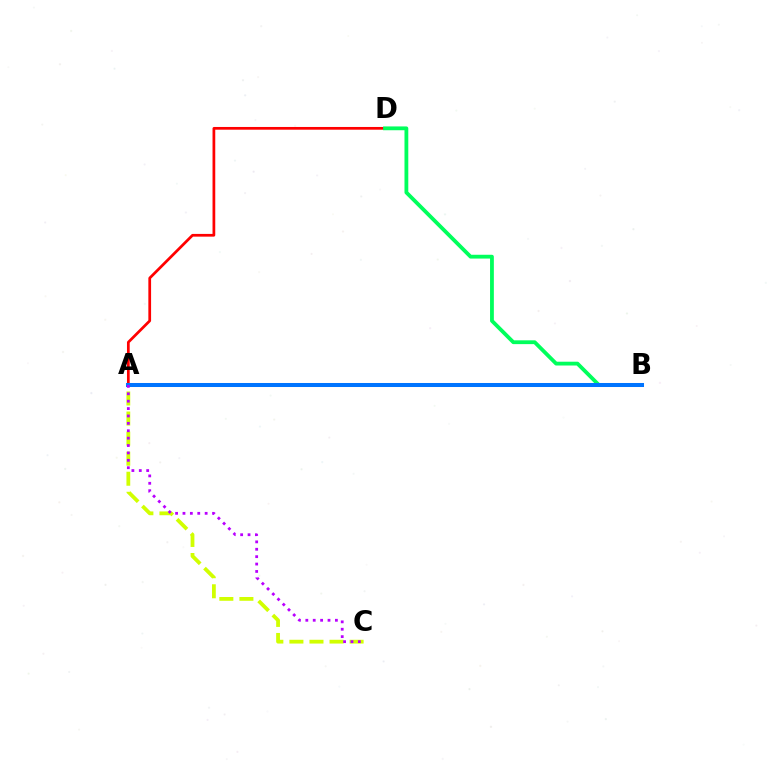{('A', 'D'): [{'color': '#ff0000', 'line_style': 'solid', 'thickness': 1.97}], ('A', 'C'): [{'color': '#d1ff00', 'line_style': 'dashed', 'thickness': 2.73}, {'color': '#b900ff', 'line_style': 'dotted', 'thickness': 2.01}], ('B', 'D'): [{'color': '#00ff5c', 'line_style': 'solid', 'thickness': 2.74}], ('A', 'B'): [{'color': '#0074ff', 'line_style': 'solid', 'thickness': 2.9}]}